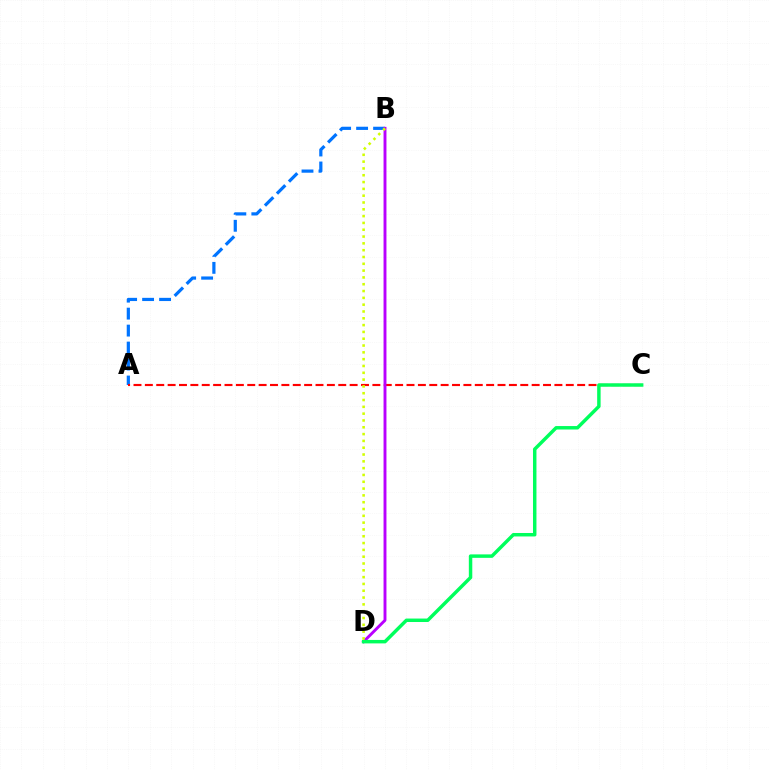{('A', 'B'): [{'color': '#0074ff', 'line_style': 'dashed', 'thickness': 2.31}], ('A', 'C'): [{'color': '#ff0000', 'line_style': 'dashed', 'thickness': 1.55}], ('B', 'D'): [{'color': '#b900ff', 'line_style': 'solid', 'thickness': 2.09}, {'color': '#d1ff00', 'line_style': 'dotted', 'thickness': 1.85}], ('C', 'D'): [{'color': '#00ff5c', 'line_style': 'solid', 'thickness': 2.49}]}